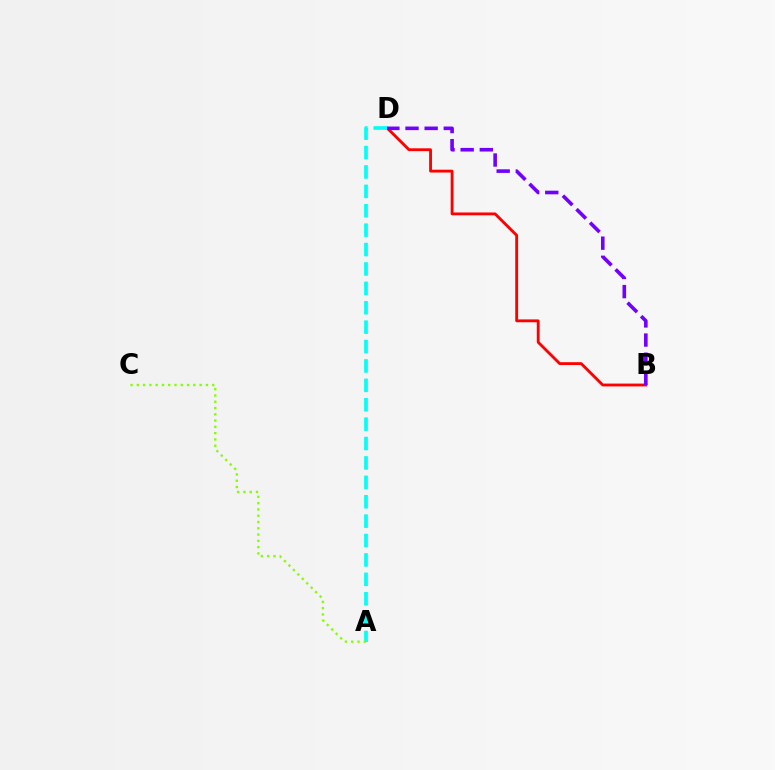{('B', 'D'): [{'color': '#ff0000', 'line_style': 'solid', 'thickness': 2.05}, {'color': '#7200ff', 'line_style': 'dashed', 'thickness': 2.6}], ('A', 'D'): [{'color': '#00fff6', 'line_style': 'dashed', 'thickness': 2.64}], ('A', 'C'): [{'color': '#84ff00', 'line_style': 'dotted', 'thickness': 1.71}]}